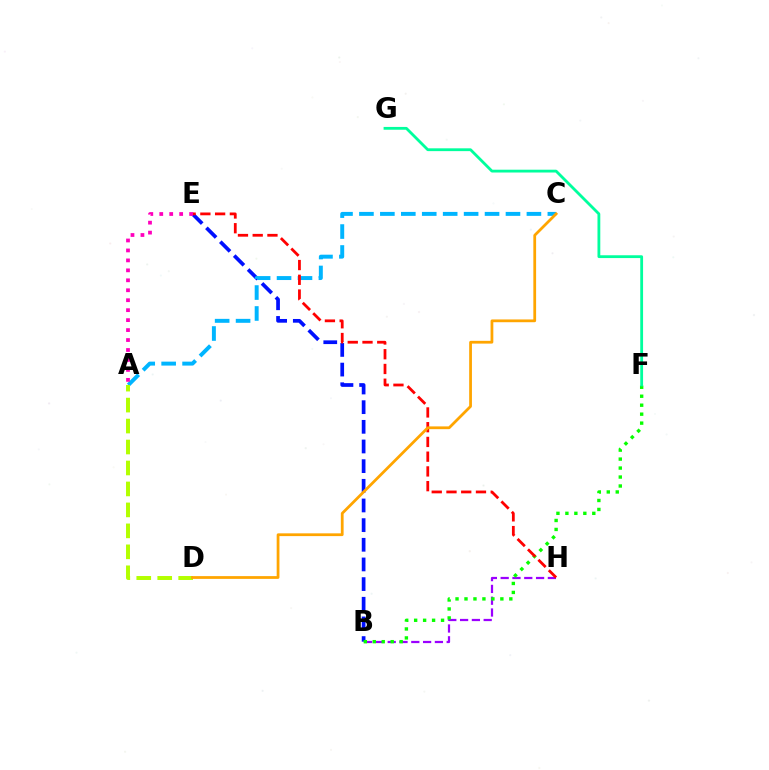{('B', 'E'): [{'color': '#0010ff', 'line_style': 'dashed', 'thickness': 2.67}], ('B', 'H'): [{'color': '#9b00ff', 'line_style': 'dashed', 'thickness': 1.6}], ('B', 'F'): [{'color': '#08ff00', 'line_style': 'dotted', 'thickness': 2.44}], ('A', 'C'): [{'color': '#00b5ff', 'line_style': 'dashed', 'thickness': 2.84}], ('A', 'D'): [{'color': '#b3ff00', 'line_style': 'dashed', 'thickness': 2.85}], ('F', 'G'): [{'color': '#00ff9d', 'line_style': 'solid', 'thickness': 2.02}], ('E', 'H'): [{'color': '#ff0000', 'line_style': 'dashed', 'thickness': 2.0}], ('C', 'D'): [{'color': '#ffa500', 'line_style': 'solid', 'thickness': 1.99}], ('A', 'E'): [{'color': '#ff00bd', 'line_style': 'dotted', 'thickness': 2.7}]}